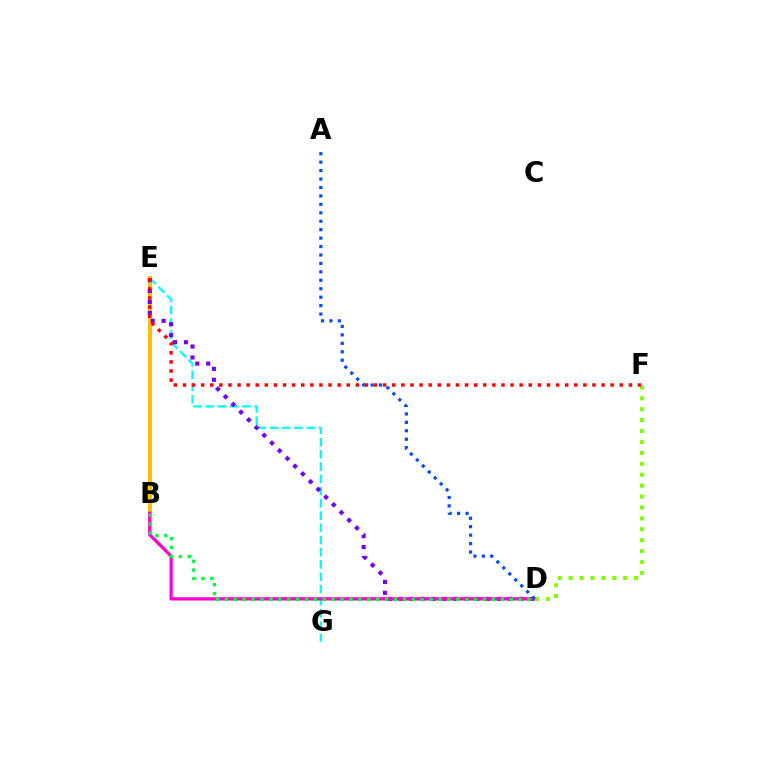{('E', 'G'): [{'color': '#00fff6', 'line_style': 'dashed', 'thickness': 1.66}], ('B', 'E'): [{'color': '#ffbd00', 'line_style': 'solid', 'thickness': 2.89}], ('D', 'E'): [{'color': '#7200ff', 'line_style': 'dotted', 'thickness': 2.97}], ('B', 'D'): [{'color': '#ff00cf', 'line_style': 'solid', 'thickness': 2.35}, {'color': '#00ff39', 'line_style': 'dotted', 'thickness': 2.42}], ('D', 'F'): [{'color': '#84ff00', 'line_style': 'dotted', 'thickness': 2.97}], ('A', 'D'): [{'color': '#004bff', 'line_style': 'dotted', 'thickness': 2.29}], ('E', 'F'): [{'color': '#ff0000', 'line_style': 'dotted', 'thickness': 2.47}]}